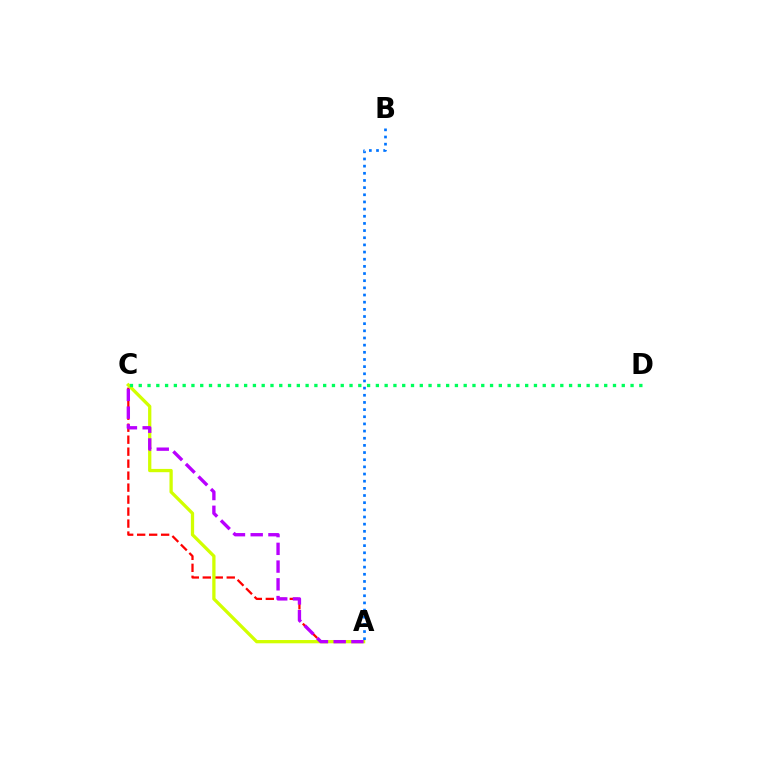{('A', 'C'): [{'color': '#ff0000', 'line_style': 'dashed', 'thickness': 1.63}, {'color': '#d1ff00', 'line_style': 'solid', 'thickness': 2.36}, {'color': '#b900ff', 'line_style': 'dashed', 'thickness': 2.41}], ('A', 'B'): [{'color': '#0074ff', 'line_style': 'dotted', 'thickness': 1.95}], ('C', 'D'): [{'color': '#00ff5c', 'line_style': 'dotted', 'thickness': 2.39}]}